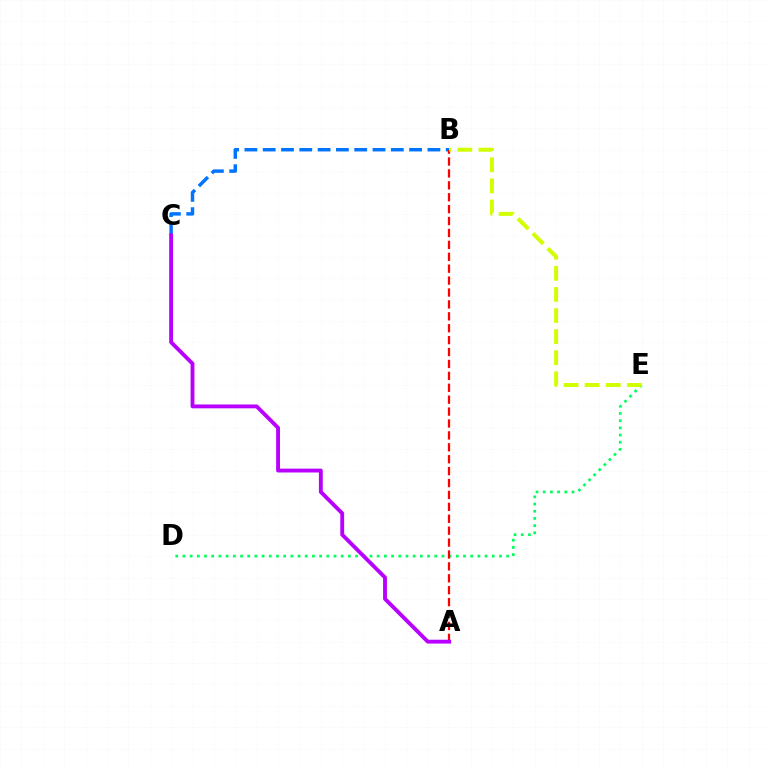{('B', 'C'): [{'color': '#0074ff', 'line_style': 'dashed', 'thickness': 2.49}], ('D', 'E'): [{'color': '#00ff5c', 'line_style': 'dotted', 'thickness': 1.95}], ('A', 'B'): [{'color': '#ff0000', 'line_style': 'dashed', 'thickness': 1.62}], ('A', 'C'): [{'color': '#b900ff', 'line_style': 'solid', 'thickness': 2.78}], ('B', 'E'): [{'color': '#d1ff00', 'line_style': 'dashed', 'thickness': 2.87}]}